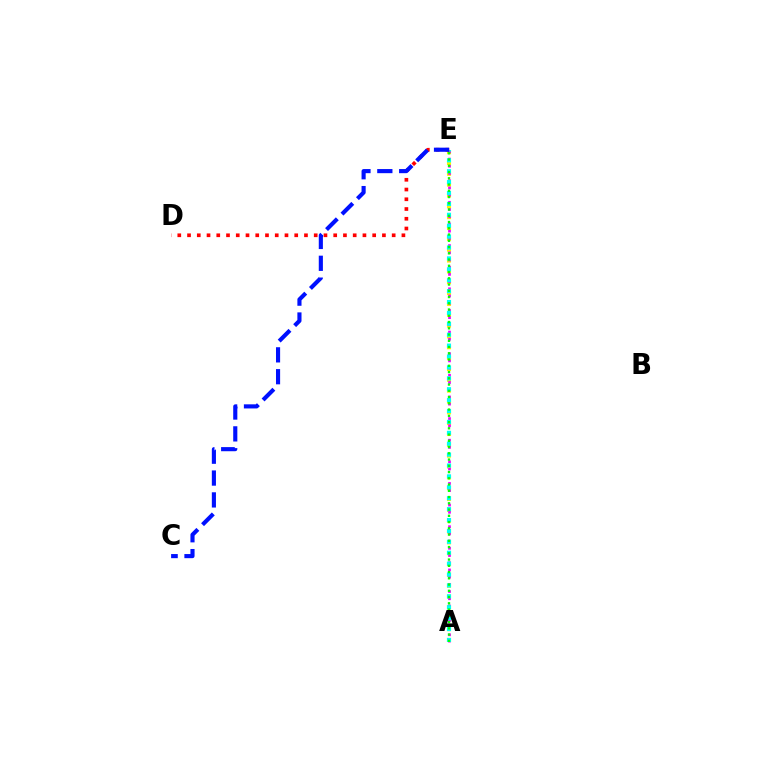{('A', 'E'): [{'color': '#fcf500', 'line_style': 'dotted', 'thickness': 2.95}, {'color': '#ee00ff', 'line_style': 'dotted', 'thickness': 1.96}, {'color': '#00fff6', 'line_style': 'dotted', 'thickness': 2.96}, {'color': '#08ff00', 'line_style': 'dotted', 'thickness': 1.7}], ('D', 'E'): [{'color': '#ff0000', 'line_style': 'dotted', 'thickness': 2.65}], ('C', 'E'): [{'color': '#0010ff', 'line_style': 'dashed', 'thickness': 2.97}]}